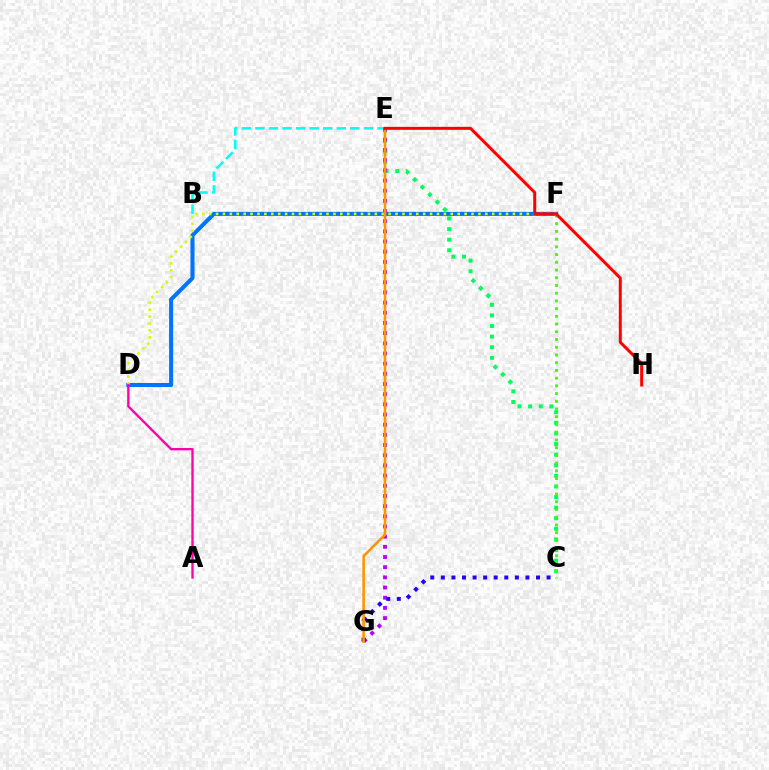{('B', 'E'): [{'color': '#00fff6', 'line_style': 'dashed', 'thickness': 1.84}], ('D', 'F'): [{'color': '#0074ff', 'line_style': 'solid', 'thickness': 2.92}, {'color': '#d1ff00', 'line_style': 'dotted', 'thickness': 1.88}], ('C', 'E'): [{'color': '#00ff5c', 'line_style': 'dotted', 'thickness': 2.88}], ('E', 'G'): [{'color': '#b900ff', 'line_style': 'dotted', 'thickness': 2.77}, {'color': '#ff9400', 'line_style': 'solid', 'thickness': 1.86}], ('A', 'D'): [{'color': '#ff00ac', 'line_style': 'solid', 'thickness': 1.68}], ('C', 'G'): [{'color': '#2500ff', 'line_style': 'dotted', 'thickness': 2.87}], ('C', 'F'): [{'color': '#3dff00', 'line_style': 'dotted', 'thickness': 2.1}], ('E', 'H'): [{'color': '#ff0000', 'line_style': 'solid', 'thickness': 2.15}]}